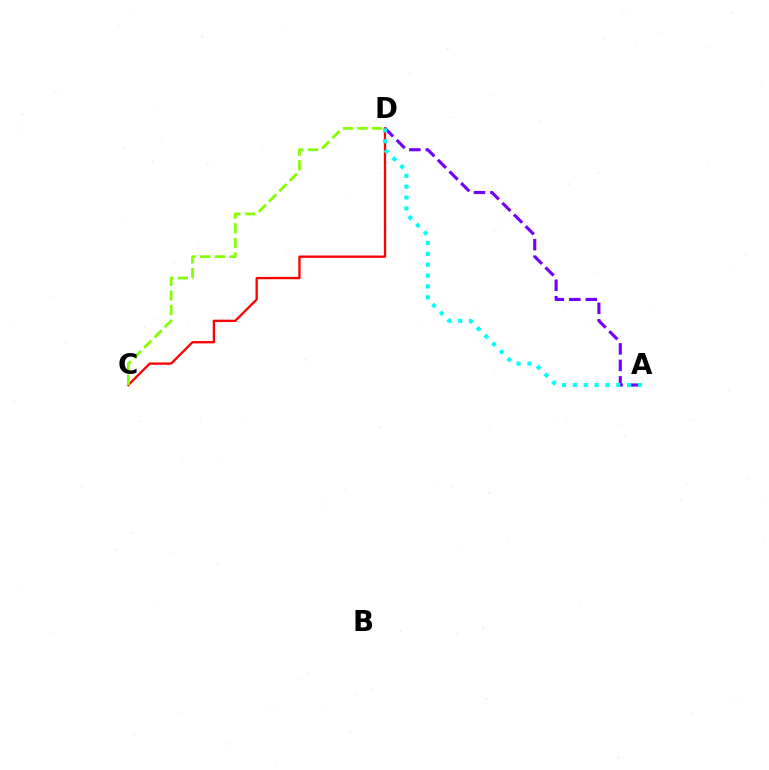{('C', 'D'): [{'color': '#ff0000', 'line_style': 'solid', 'thickness': 1.66}, {'color': '#84ff00', 'line_style': 'dashed', 'thickness': 1.98}], ('A', 'D'): [{'color': '#7200ff', 'line_style': 'dashed', 'thickness': 2.24}, {'color': '#00fff6', 'line_style': 'dotted', 'thickness': 2.95}]}